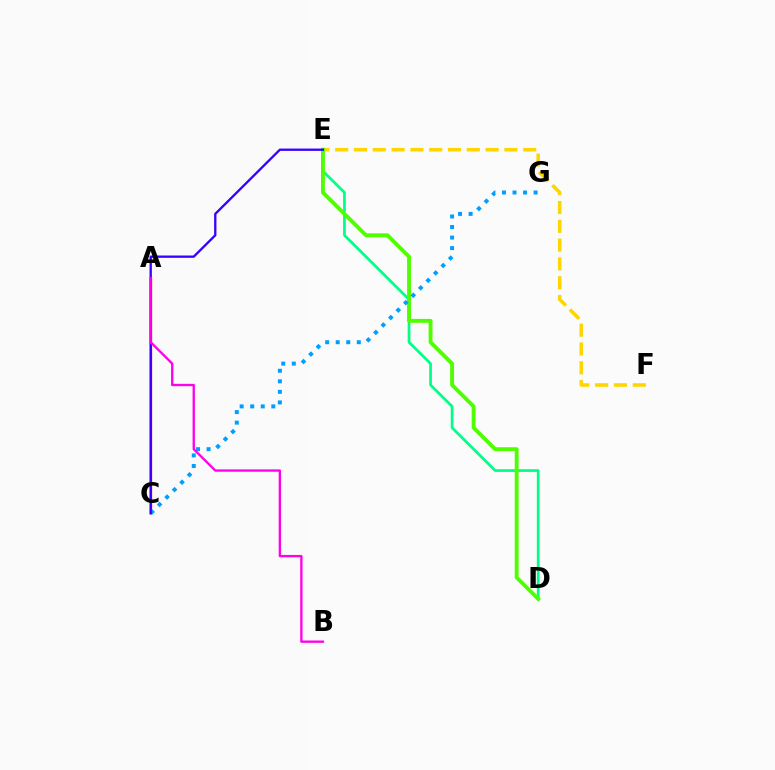{('D', 'E'): [{'color': '#00ff86', 'line_style': 'solid', 'thickness': 1.96}, {'color': '#4fff00', 'line_style': 'solid', 'thickness': 2.78}], ('A', 'C'): [{'color': '#ff0000', 'line_style': 'solid', 'thickness': 1.64}], ('E', 'F'): [{'color': '#ffd500', 'line_style': 'dashed', 'thickness': 2.55}], ('C', 'G'): [{'color': '#009eff', 'line_style': 'dotted', 'thickness': 2.87}], ('C', 'E'): [{'color': '#3700ff', 'line_style': 'solid', 'thickness': 1.67}], ('A', 'B'): [{'color': '#ff00ed', 'line_style': 'solid', 'thickness': 1.68}]}